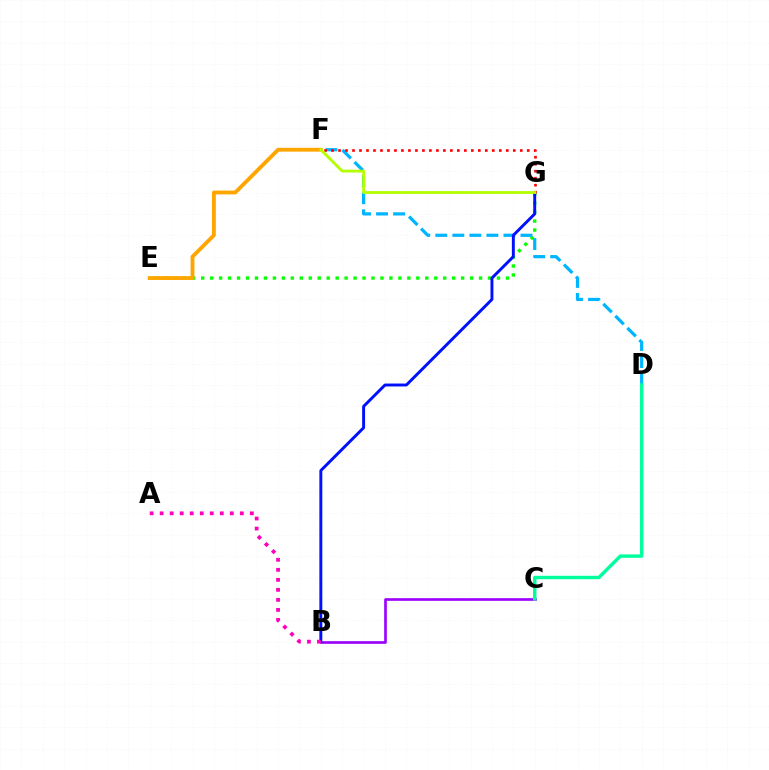{('E', 'G'): [{'color': '#08ff00', 'line_style': 'dotted', 'thickness': 2.44}], ('B', 'C'): [{'color': '#9b00ff', 'line_style': 'solid', 'thickness': 1.91}], ('E', 'F'): [{'color': '#ffa500', 'line_style': 'solid', 'thickness': 2.76}], ('D', 'F'): [{'color': '#00b5ff', 'line_style': 'dashed', 'thickness': 2.31}], ('B', 'G'): [{'color': '#0010ff', 'line_style': 'solid', 'thickness': 2.11}], ('C', 'D'): [{'color': '#00ff9d', 'line_style': 'solid', 'thickness': 2.47}], ('F', 'G'): [{'color': '#ff0000', 'line_style': 'dotted', 'thickness': 1.9}, {'color': '#b3ff00', 'line_style': 'solid', 'thickness': 2.04}], ('A', 'B'): [{'color': '#ff00bd', 'line_style': 'dotted', 'thickness': 2.72}]}